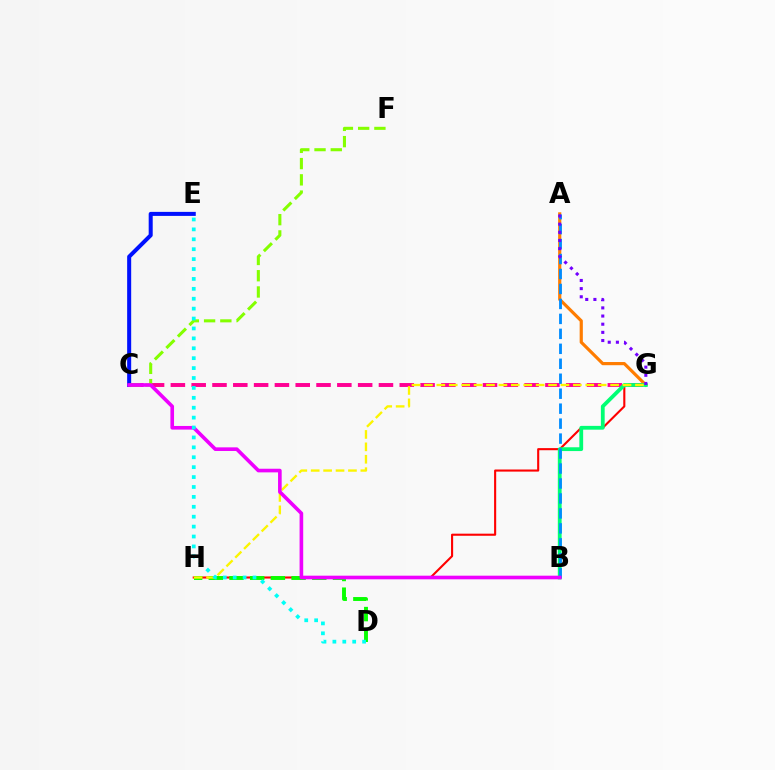{('C', 'G'): [{'color': '#ff0094', 'line_style': 'dashed', 'thickness': 2.83}], ('A', 'G'): [{'color': '#ff7c00', 'line_style': 'solid', 'thickness': 2.29}, {'color': '#7200ff', 'line_style': 'dotted', 'thickness': 2.22}], ('C', 'E'): [{'color': '#0010ff', 'line_style': 'solid', 'thickness': 2.9}], ('G', 'H'): [{'color': '#ff0000', 'line_style': 'solid', 'thickness': 1.51}, {'color': '#fcf500', 'line_style': 'dashed', 'thickness': 1.69}], ('B', 'G'): [{'color': '#00ff74', 'line_style': 'solid', 'thickness': 2.73}], ('A', 'B'): [{'color': '#008cff', 'line_style': 'dashed', 'thickness': 2.03}], ('C', 'F'): [{'color': '#84ff00', 'line_style': 'dashed', 'thickness': 2.21}], ('D', 'H'): [{'color': '#08ff00', 'line_style': 'dashed', 'thickness': 2.81}], ('B', 'C'): [{'color': '#ee00ff', 'line_style': 'solid', 'thickness': 2.62}], ('D', 'E'): [{'color': '#00fff6', 'line_style': 'dotted', 'thickness': 2.69}]}